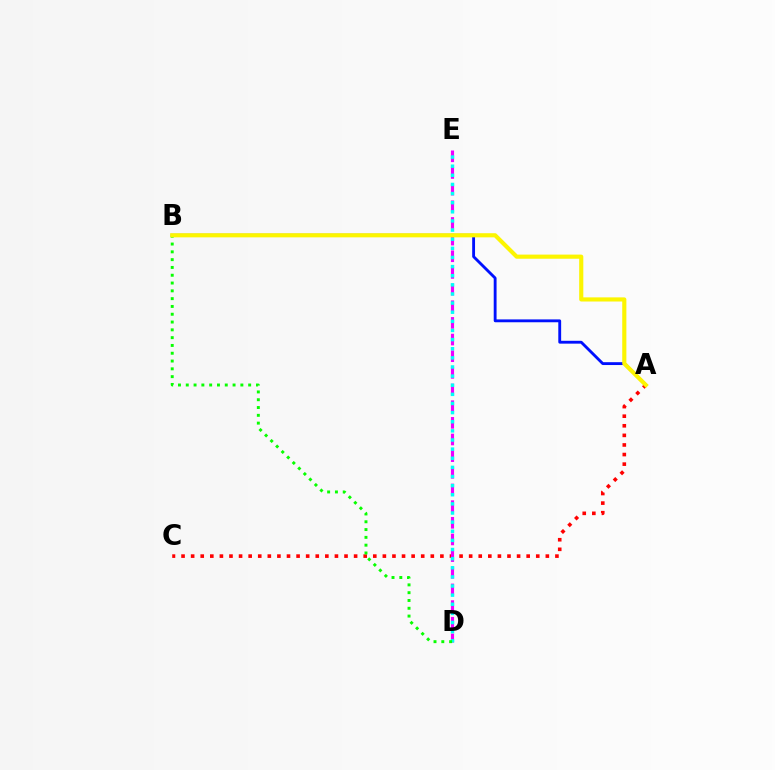{('A', 'C'): [{'color': '#ff0000', 'line_style': 'dotted', 'thickness': 2.6}], ('D', 'E'): [{'color': '#ee00ff', 'line_style': 'dashed', 'thickness': 2.26}, {'color': '#00fff6', 'line_style': 'dotted', 'thickness': 2.48}], ('B', 'D'): [{'color': '#08ff00', 'line_style': 'dotted', 'thickness': 2.12}], ('A', 'B'): [{'color': '#0010ff', 'line_style': 'solid', 'thickness': 2.05}, {'color': '#fcf500', 'line_style': 'solid', 'thickness': 2.98}]}